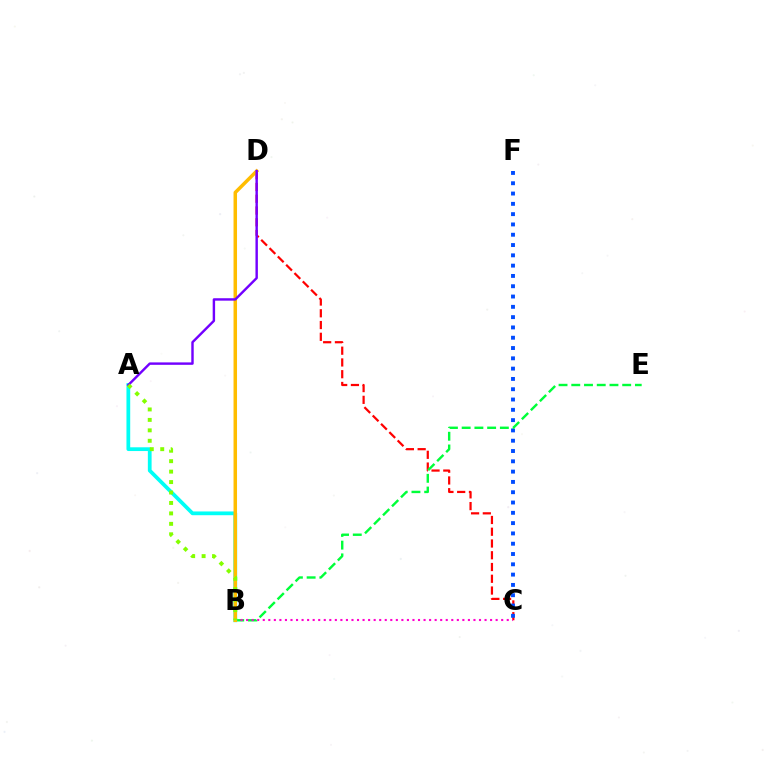{('C', 'D'): [{'color': '#ff0000', 'line_style': 'dashed', 'thickness': 1.6}], ('C', 'F'): [{'color': '#004bff', 'line_style': 'dotted', 'thickness': 2.8}], ('B', 'E'): [{'color': '#00ff39', 'line_style': 'dashed', 'thickness': 1.73}], ('A', 'B'): [{'color': '#00fff6', 'line_style': 'solid', 'thickness': 2.7}, {'color': '#84ff00', 'line_style': 'dotted', 'thickness': 2.84}], ('B', 'C'): [{'color': '#ff00cf', 'line_style': 'dotted', 'thickness': 1.51}], ('B', 'D'): [{'color': '#ffbd00', 'line_style': 'solid', 'thickness': 2.52}], ('A', 'D'): [{'color': '#7200ff', 'line_style': 'solid', 'thickness': 1.74}]}